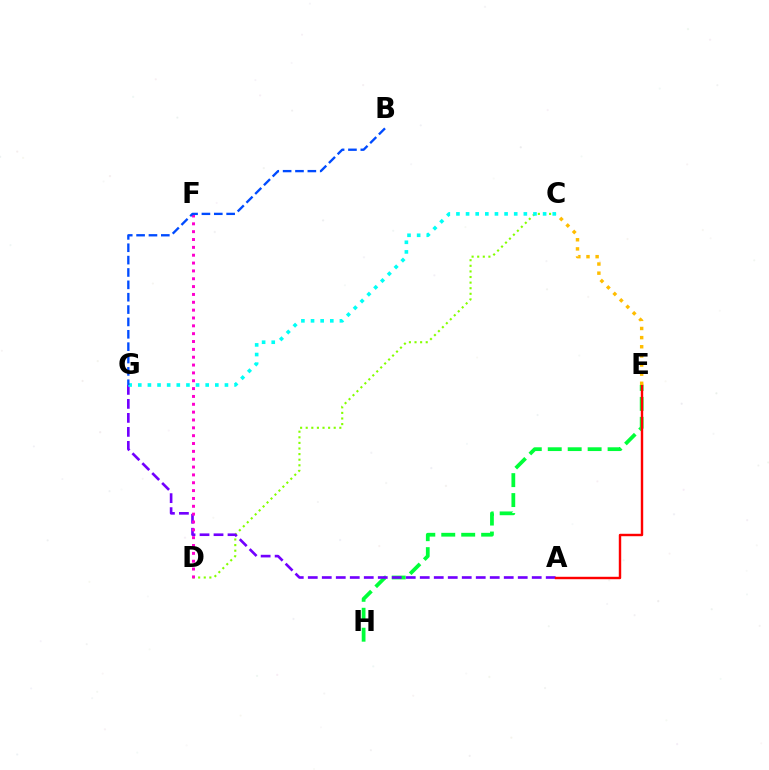{('C', 'D'): [{'color': '#84ff00', 'line_style': 'dotted', 'thickness': 1.52}], ('E', 'H'): [{'color': '#00ff39', 'line_style': 'dashed', 'thickness': 2.71}], ('A', 'G'): [{'color': '#7200ff', 'line_style': 'dashed', 'thickness': 1.9}], ('D', 'F'): [{'color': '#ff00cf', 'line_style': 'dotted', 'thickness': 2.13}], ('A', 'E'): [{'color': '#ff0000', 'line_style': 'solid', 'thickness': 1.75}], ('C', 'G'): [{'color': '#00fff6', 'line_style': 'dotted', 'thickness': 2.62}], ('B', 'G'): [{'color': '#004bff', 'line_style': 'dashed', 'thickness': 1.68}], ('C', 'E'): [{'color': '#ffbd00', 'line_style': 'dotted', 'thickness': 2.48}]}